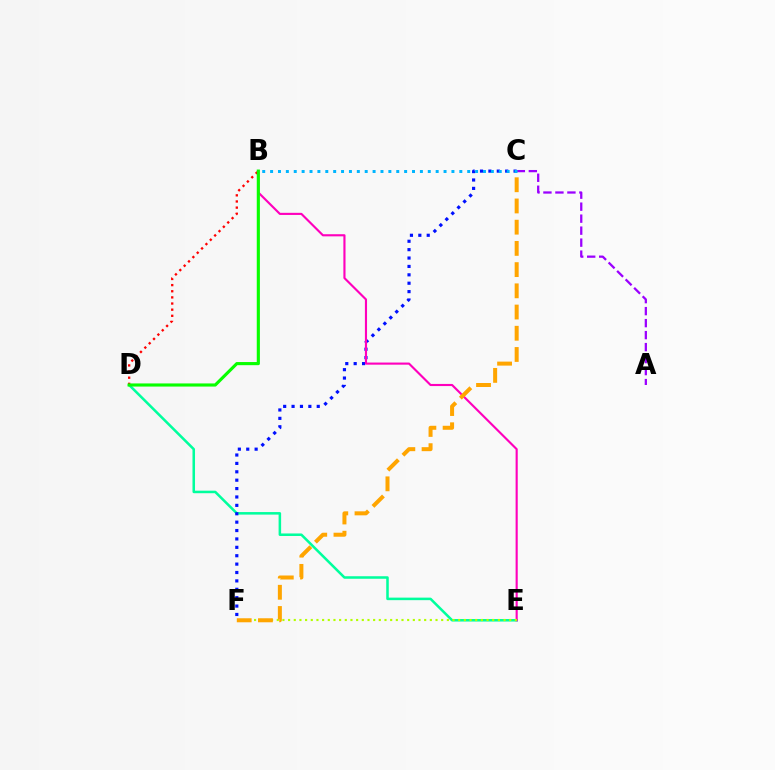{('D', 'E'): [{'color': '#00ff9d', 'line_style': 'solid', 'thickness': 1.82}], ('C', 'F'): [{'color': '#0010ff', 'line_style': 'dotted', 'thickness': 2.28}, {'color': '#ffa500', 'line_style': 'dashed', 'thickness': 2.88}], ('A', 'C'): [{'color': '#9b00ff', 'line_style': 'dashed', 'thickness': 1.63}], ('B', 'E'): [{'color': '#ff00bd', 'line_style': 'solid', 'thickness': 1.53}], ('E', 'F'): [{'color': '#b3ff00', 'line_style': 'dotted', 'thickness': 1.54}], ('B', 'C'): [{'color': '#00b5ff', 'line_style': 'dotted', 'thickness': 2.14}], ('B', 'D'): [{'color': '#ff0000', 'line_style': 'dotted', 'thickness': 1.67}, {'color': '#08ff00', 'line_style': 'solid', 'thickness': 2.26}]}